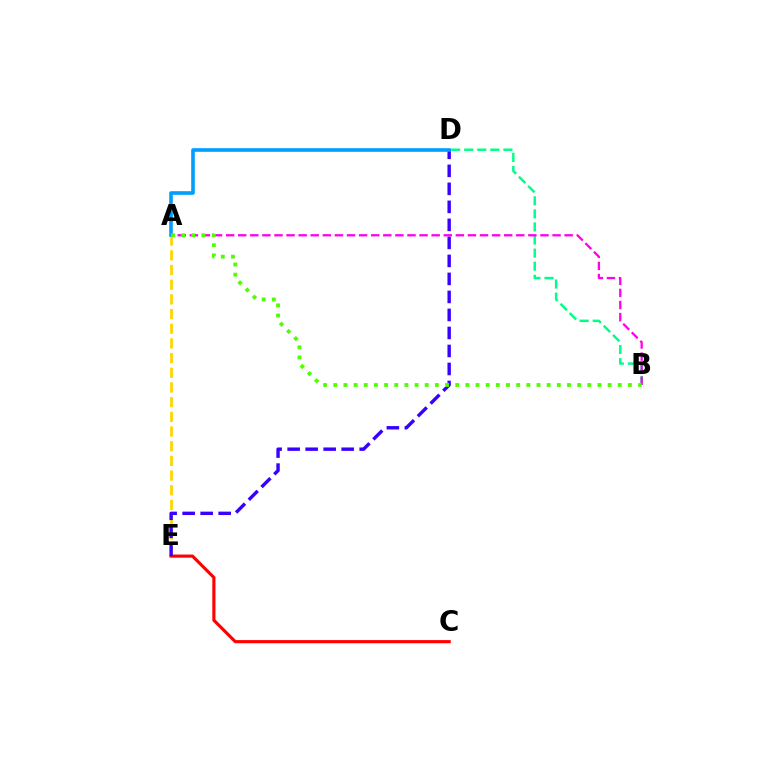{('C', 'E'): [{'color': '#ff0000', 'line_style': 'solid', 'thickness': 2.26}], ('A', 'E'): [{'color': '#ffd500', 'line_style': 'dashed', 'thickness': 1.99}], ('B', 'D'): [{'color': '#00ff86', 'line_style': 'dashed', 'thickness': 1.78}], ('D', 'E'): [{'color': '#3700ff', 'line_style': 'dashed', 'thickness': 2.45}], ('A', 'D'): [{'color': '#009eff', 'line_style': 'solid', 'thickness': 2.6}], ('A', 'B'): [{'color': '#ff00ed', 'line_style': 'dashed', 'thickness': 1.64}, {'color': '#4fff00', 'line_style': 'dotted', 'thickness': 2.76}]}